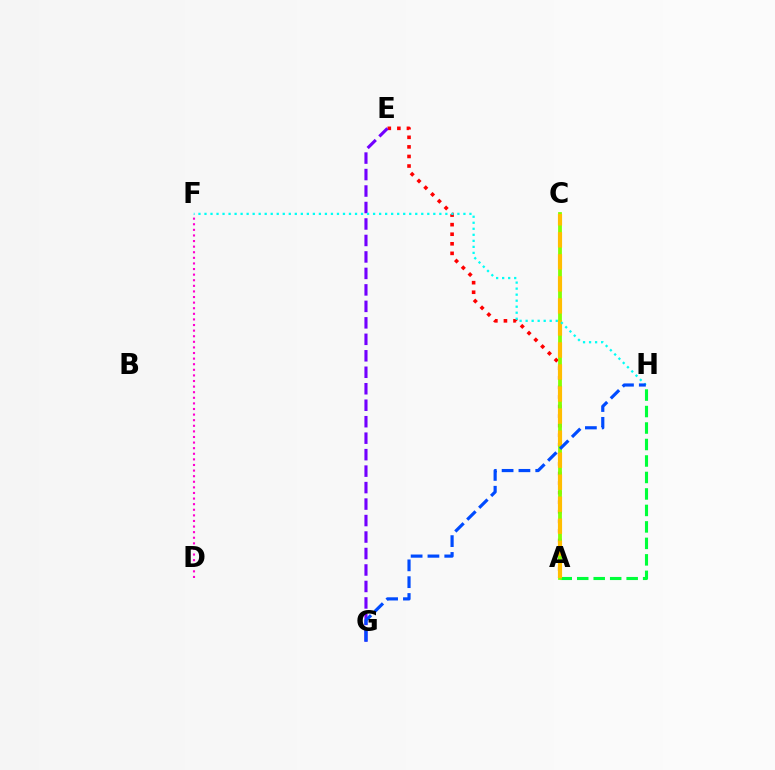{('A', 'E'): [{'color': '#ff0000', 'line_style': 'dotted', 'thickness': 2.6}], ('D', 'F'): [{'color': '#ff00cf', 'line_style': 'dotted', 'thickness': 1.52}], ('A', 'H'): [{'color': '#00ff39', 'line_style': 'dashed', 'thickness': 2.24}], ('E', 'G'): [{'color': '#7200ff', 'line_style': 'dashed', 'thickness': 2.24}], ('A', 'C'): [{'color': '#84ff00', 'line_style': 'solid', 'thickness': 2.73}, {'color': '#ffbd00', 'line_style': 'dashed', 'thickness': 2.99}], ('F', 'H'): [{'color': '#00fff6', 'line_style': 'dotted', 'thickness': 1.64}], ('G', 'H'): [{'color': '#004bff', 'line_style': 'dashed', 'thickness': 2.29}]}